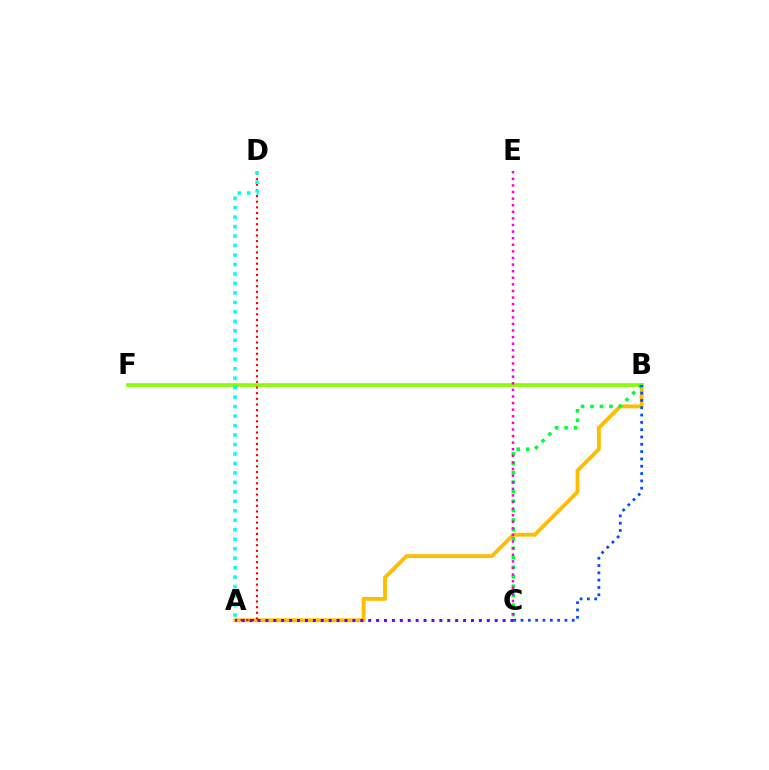{('A', 'B'): [{'color': '#ffbd00', 'line_style': 'solid', 'thickness': 2.76}], ('B', 'F'): [{'color': '#84ff00', 'line_style': 'solid', 'thickness': 2.62}], ('A', 'D'): [{'color': '#ff0000', 'line_style': 'dotted', 'thickness': 1.53}, {'color': '#00fff6', 'line_style': 'dotted', 'thickness': 2.57}], ('B', 'C'): [{'color': '#00ff39', 'line_style': 'dotted', 'thickness': 2.57}, {'color': '#004bff', 'line_style': 'dotted', 'thickness': 1.99}], ('C', 'E'): [{'color': '#ff00cf', 'line_style': 'dotted', 'thickness': 1.79}], ('A', 'C'): [{'color': '#7200ff', 'line_style': 'dotted', 'thickness': 2.15}]}